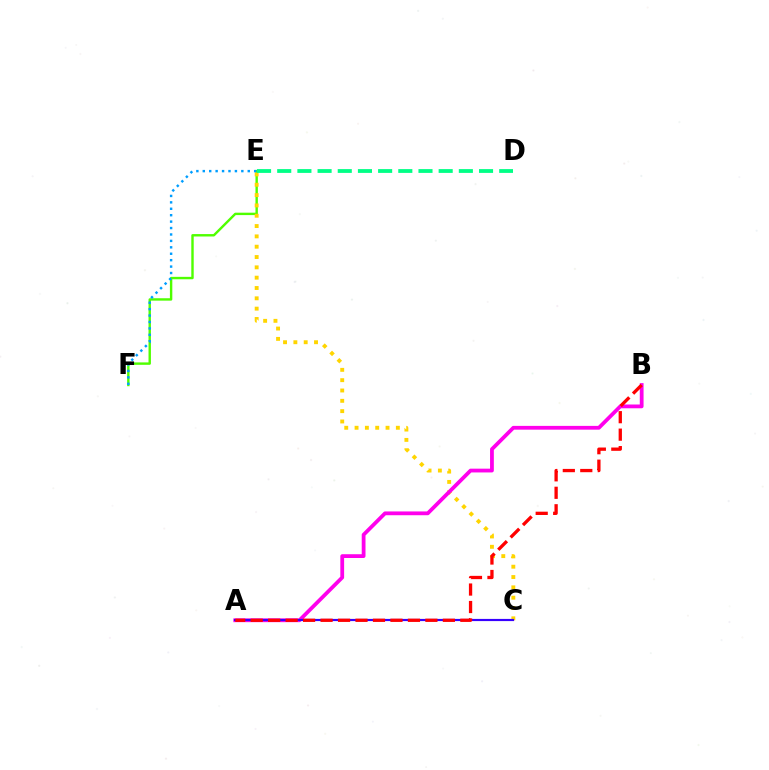{('E', 'F'): [{'color': '#4fff00', 'line_style': 'solid', 'thickness': 1.74}, {'color': '#009eff', 'line_style': 'dotted', 'thickness': 1.75}], ('C', 'E'): [{'color': '#ffd500', 'line_style': 'dotted', 'thickness': 2.81}], ('A', 'B'): [{'color': '#ff00ed', 'line_style': 'solid', 'thickness': 2.72}, {'color': '#ff0000', 'line_style': 'dashed', 'thickness': 2.37}], ('A', 'C'): [{'color': '#3700ff', 'line_style': 'solid', 'thickness': 1.57}], ('D', 'E'): [{'color': '#00ff86', 'line_style': 'dashed', 'thickness': 2.74}]}